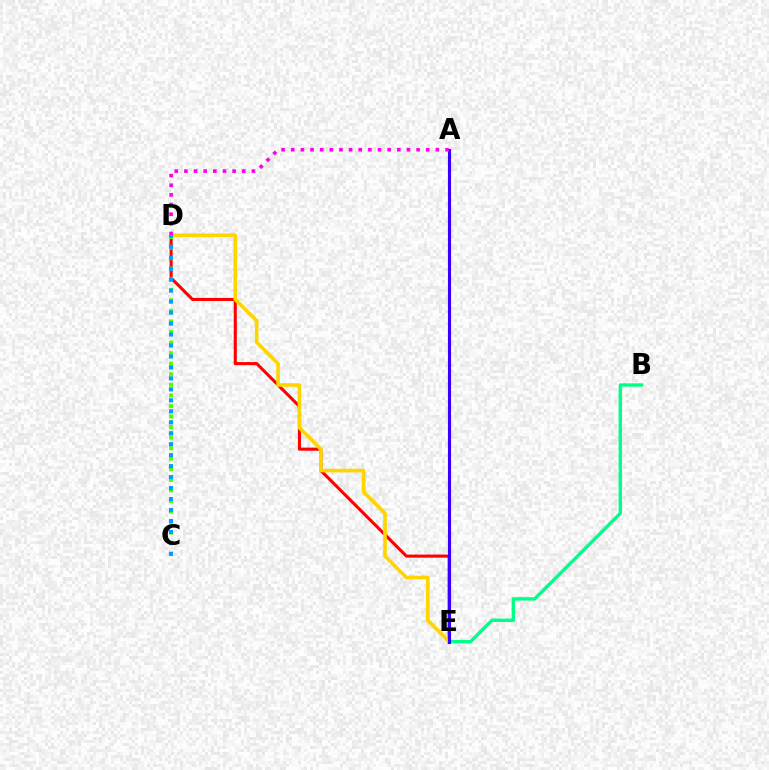{('D', 'E'): [{'color': '#ff0000', 'line_style': 'solid', 'thickness': 2.21}, {'color': '#ffd500', 'line_style': 'solid', 'thickness': 2.61}], ('C', 'D'): [{'color': '#4fff00', 'line_style': 'dotted', 'thickness': 2.87}, {'color': '#009eff', 'line_style': 'dotted', 'thickness': 2.98}], ('B', 'E'): [{'color': '#00ff86', 'line_style': 'solid', 'thickness': 2.41}], ('A', 'E'): [{'color': '#3700ff', 'line_style': 'solid', 'thickness': 2.25}], ('A', 'D'): [{'color': '#ff00ed', 'line_style': 'dotted', 'thickness': 2.62}]}